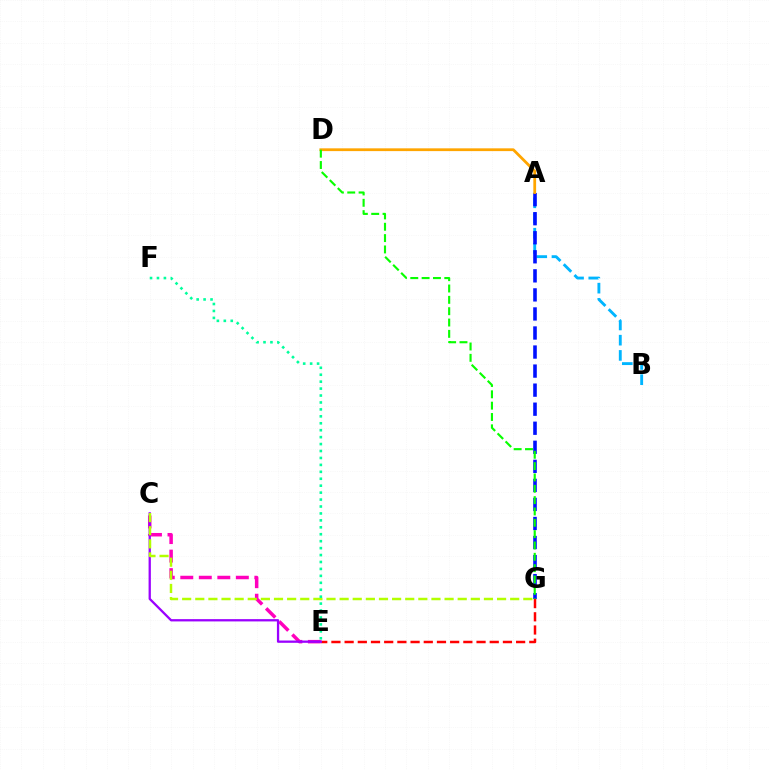{('A', 'B'): [{'color': '#00b5ff', 'line_style': 'dashed', 'thickness': 2.07}], ('A', 'G'): [{'color': '#0010ff', 'line_style': 'dashed', 'thickness': 2.59}], ('E', 'G'): [{'color': '#ff0000', 'line_style': 'dashed', 'thickness': 1.79}], ('A', 'D'): [{'color': '#ffa500', 'line_style': 'solid', 'thickness': 2.0}], ('C', 'E'): [{'color': '#ff00bd', 'line_style': 'dashed', 'thickness': 2.52}, {'color': '#9b00ff', 'line_style': 'solid', 'thickness': 1.65}], ('D', 'G'): [{'color': '#08ff00', 'line_style': 'dashed', 'thickness': 1.54}], ('C', 'G'): [{'color': '#b3ff00', 'line_style': 'dashed', 'thickness': 1.78}], ('E', 'F'): [{'color': '#00ff9d', 'line_style': 'dotted', 'thickness': 1.88}]}